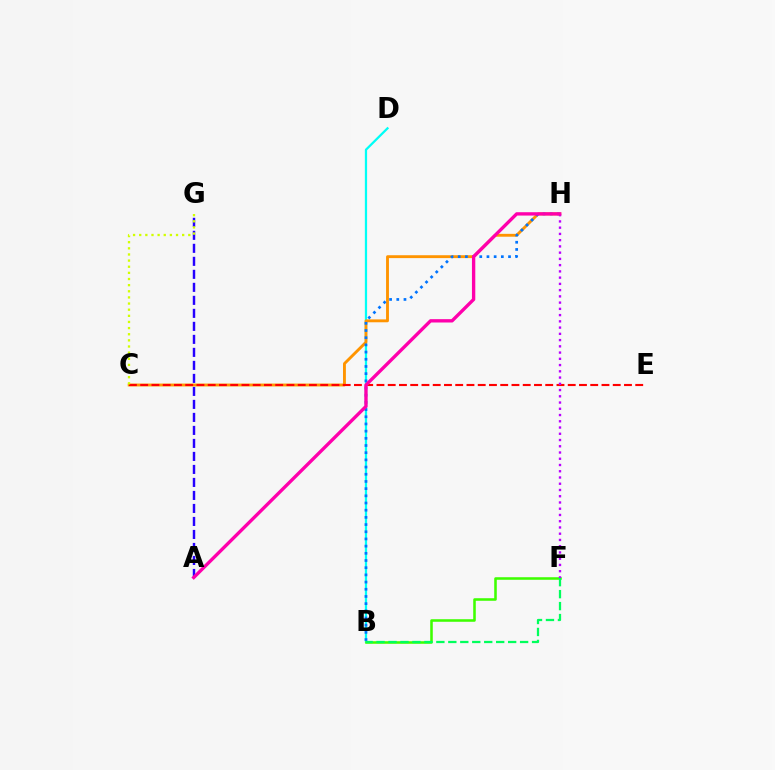{('B', 'D'): [{'color': '#00fff6', 'line_style': 'solid', 'thickness': 1.62}], ('A', 'G'): [{'color': '#2500ff', 'line_style': 'dashed', 'thickness': 1.77}], ('C', 'H'): [{'color': '#ff9400', 'line_style': 'solid', 'thickness': 2.07}], ('B', 'F'): [{'color': '#3dff00', 'line_style': 'solid', 'thickness': 1.84}, {'color': '#00ff5c', 'line_style': 'dashed', 'thickness': 1.63}], ('C', 'E'): [{'color': '#ff0000', 'line_style': 'dashed', 'thickness': 1.53}], ('B', 'H'): [{'color': '#0074ff', 'line_style': 'dotted', 'thickness': 1.95}], ('F', 'H'): [{'color': '#b900ff', 'line_style': 'dotted', 'thickness': 1.7}], ('C', 'G'): [{'color': '#d1ff00', 'line_style': 'dotted', 'thickness': 1.67}], ('A', 'H'): [{'color': '#ff00ac', 'line_style': 'solid', 'thickness': 2.41}]}